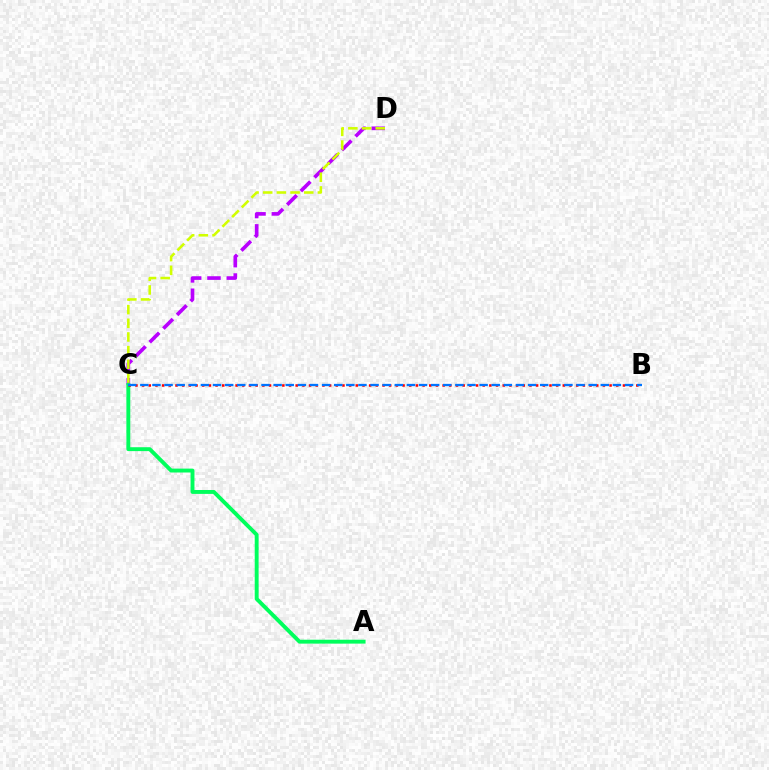{('C', 'D'): [{'color': '#b900ff', 'line_style': 'dashed', 'thickness': 2.63}, {'color': '#d1ff00', 'line_style': 'dashed', 'thickness': 1.86}], ('A', 'C'): [{'color': '#00ff5c', 'line_style': 'solid', 'thickness': 2.81}], ('B', 'C'): [{'color': '#ff0000', 'line_style': 'dotted', 'thickness': 1.81}, {'color': '#0074ff', 'line_style': 'dashed', 'thickness': 1.65}]}